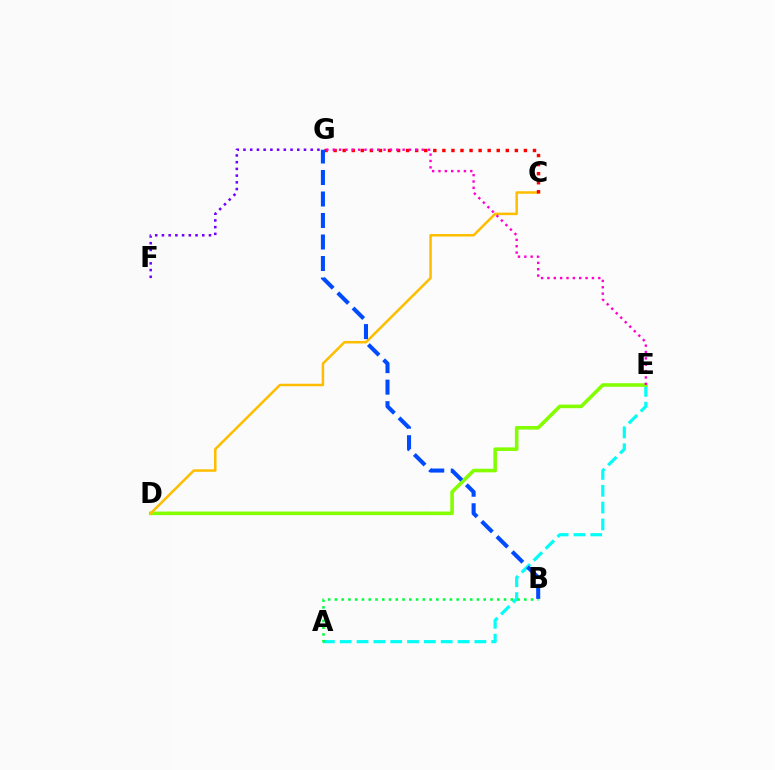{('A', 'E'): [{'color': '#00fff6', 'line_style': 'dashed', 'thickness': 2.29}], ('D', 'E'): [{'color': '#84ff00', 'line_style': 'solid', 'thickness': 2.58}], ('C', 'D'): [{'color': '#ffbd00', 'line_style': 'solid', 'thickness': 1.81}], ('F', 'G'): [{'color': '#7200ff', 'line_style': 'dotted', 'thickness': 1.83}], ('A', 'B'): [{'color': '#00ff39', 'line_style': 'dotted', 'thickness': 1.84}], ('C', 'G'): [{'color': '#ff0000', 'line_style': 'dotted', 'thickness': 2.46}], ('B', 'G'): [{'color': '#004bff', 'line_style': 'dashed', 'thickness': 2.92}], ('E', 'G'): [{'color': '#ff00cf', 'line_style': 'dotted', 'thickness': 1.73}]}